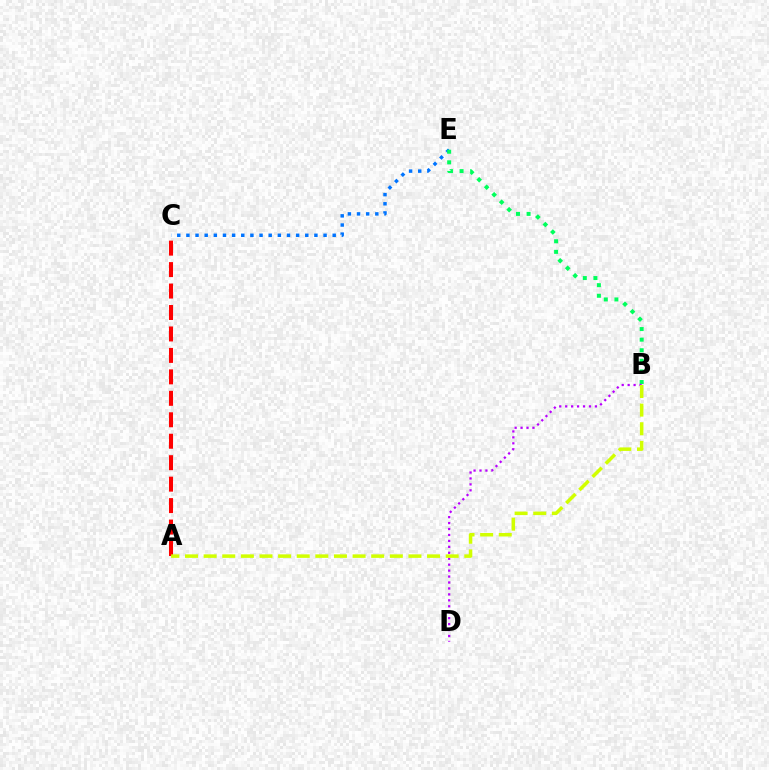{('A', 'C'): [{'color': '#ff0000', 'line_style': 'dashed', 'thickness': 2.91}], ('C', 'E'): [{'color': '#0074ff', 'line_style': 'dotted', 'thickness': 2.48}], ('B', 'E'): [{'color': '#00ff5c', 'line_style': 'dotted', 'thickness': 2.88}], ('B', 'D'): [{'color': '#b900ff', 'line_style': 'dotted', 'thickness': 1.61}], ('A', 'B'): [{'color': '#d1ff00', 'line_style': 'dashed', 'thickness': 2.53}]}